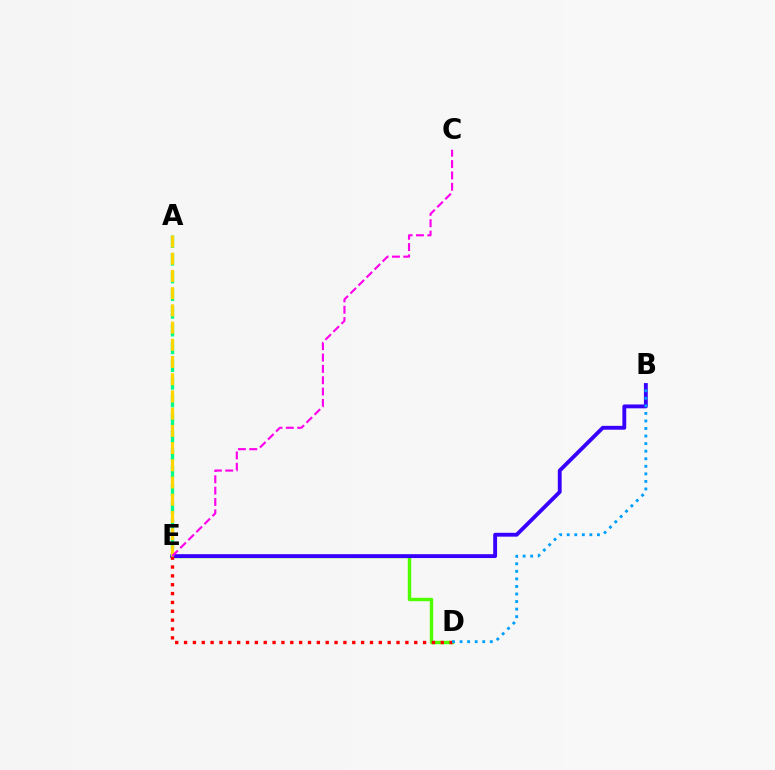{('D', 'E'): [{'color': '#4fff00', 'line_style': 'solid', 'thickness': 2.47}, {'color': '#ff0000', 'line_style': 'dotted', 'thickness': 2.41}], ('B', 'E'): [{'color': '#3700ff', 'line_style': 'solid', 'thickness': 2.78}], ('B', 'D'): [{'color': '#009eff', 'line_style': 'dotted', 'thickness': 2.05}], ('A', 'E'): [{'color': '#00ff86', 'line_style': 'dashed', 'thickness': 2.41}, {'color': '#ffd500', 'line_style': 'dashed', 'thickness': 2.34}], ('C', 'E'): [{'color': '#ff00ed', 'line_style': 'dashed', 'thickness': 1.54}]}